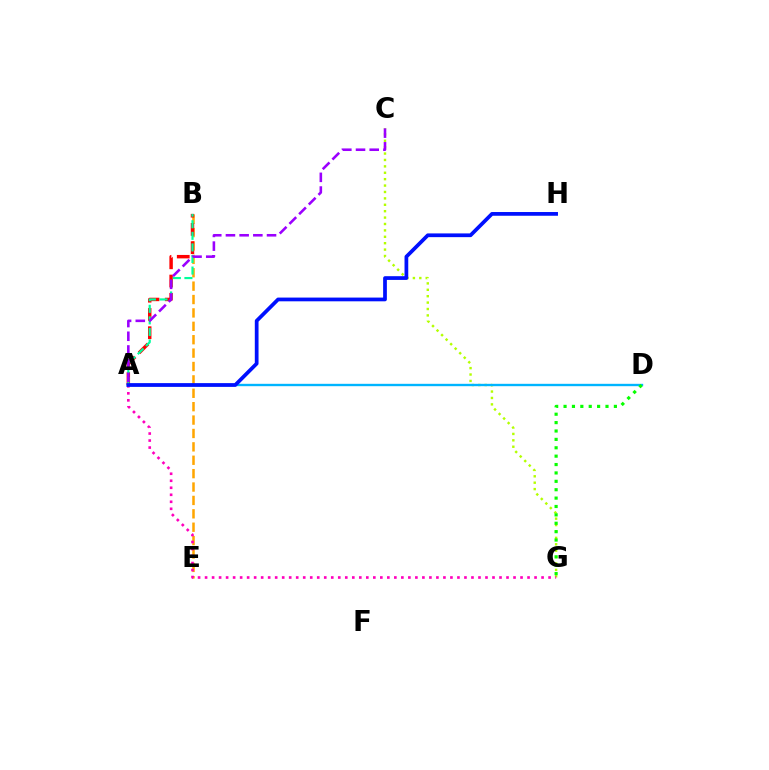{('B', 'E'): [{'color': '#ffa500', 'line_style': 'dashed', 'thickness': 1.82}], ('C', 'G'): [{'color': '#b3ff00', 'line_style': 'dotted', 'thickness': 1.74}], ('A', 'D'): [{'color': '#00b5ff', 'line_style': 'solid', 'thickness': 1.71}], ('A', 'B'): [{'color': '#ff0000', 'line_style': 'dashed', 'thickness': 2.48}, {'color': '#00ff9d', 'line_style': 'dashed', 'thickness': 1.57}], ('D', 'G'): [{'color': '#08ff00', 'line_style': 'dotted', 'thickness': 2.28}], ('A', 'G'): [{'color': '#ff00bd', 'line_style': 'dotted', 'thickness': 1.9}], ('A', 'C'): [{'color': '#9b00ff', 'line_style': 'dashed', 'thickness': 1.86}], ('A', 'H'): [{'color': '#0010ff', 'line_style': 'solid', 'thickness': 2.69}]}